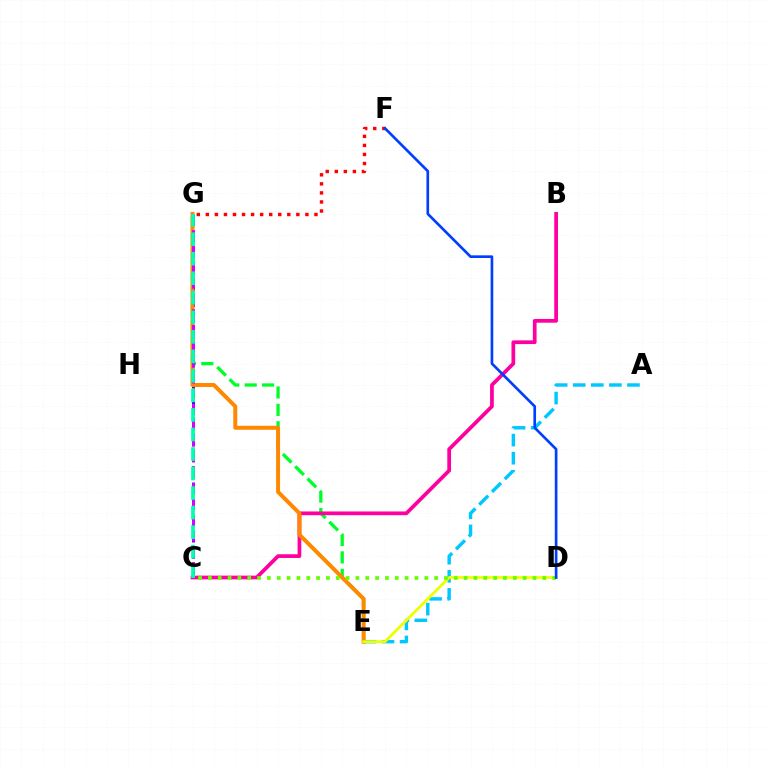{('E', 'G'): [{'color': '#00ff27', 'line_style': 'dashed', 'thickness': 2.37}, {'color': '#ff8800', 'line_style': 'solid', 'thickness': 2.86}], ('A', 'E'): [{'color': '#00c7ff', 'line_style': 'dashed', 'thickness': 2.46}], ('B', 'C'): [{'color': '#ff00a0', 'line_style': 'solid', 'thickness': 2.69}], ('C', 'G'): [{'color': '#4f00ff', 'line_style': 'dotted', 'thickness': 2.21}, {'color': '#d600ff', 'line_style': 'dashed', 'thickness': 2.15}, {'color': '#00ffaf', 'line_style': 'dashed', 'thickness': 2.65}], ('D', 'E'): [{'color': '#eeff00', 'line_style': 'solid', 'thickness': 2.02}], ('F', 'G'): [{'color': '#ff0000', 'line_style': 'dotted', 'thickness': 2.46}], ('C', 'D'): [{'color': '#66ff00', 'line_style': 'dotted', 'thickness': 2.67}], ('D', 'F'): [{'color': '#003fff', 'line_style': 'solid', 'thickness': 1.92}]}